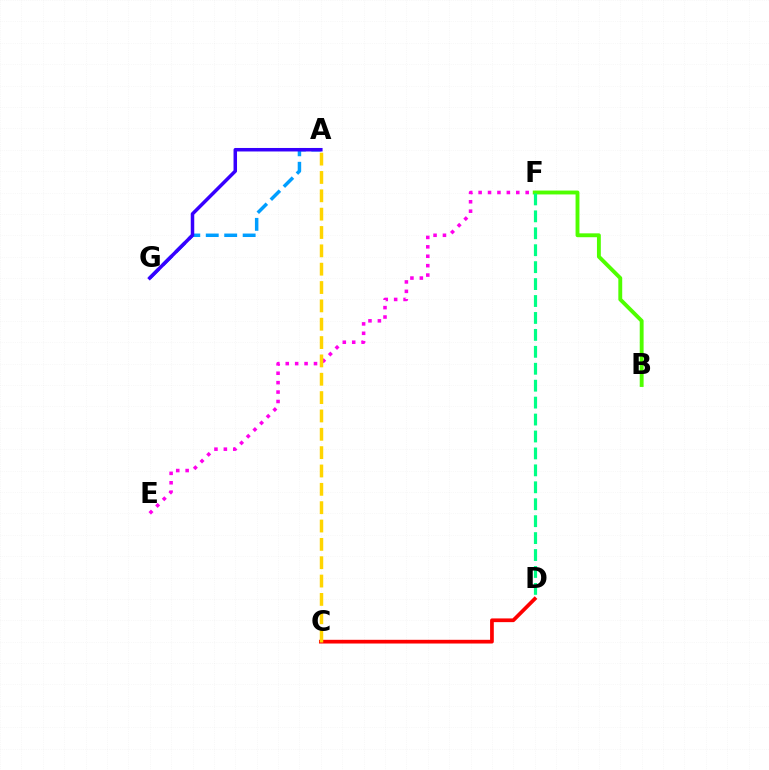{('E', 'F'): [{'color': '#ff00ed', 'line_style': 'dotted', 'thickness': 2.56}], ('B', 'F'): [{'color': '#4fff00', 'line_style': 'solid', 'thickness': 2.79}], ('A', 'G'): [{'color': '#009eff', 'line_style': 'dashed', 'thickness': 2.51}, {'color': '#3700ff', 'line_style': 'solid', 'thickness': 2.52}], ('C', 'D'): [{'color': '#ff0000', 'line_style': 'solid', 'thickness': 2.67}], ('A', 'C'): [{'color': '#ffd500', 'line_style': 'dashed', 'thickness': 2.49}], ('D', 'F'): [{'color': '#00ff86', 'line_style': 'dashed', 'thickness': 2.3}]}